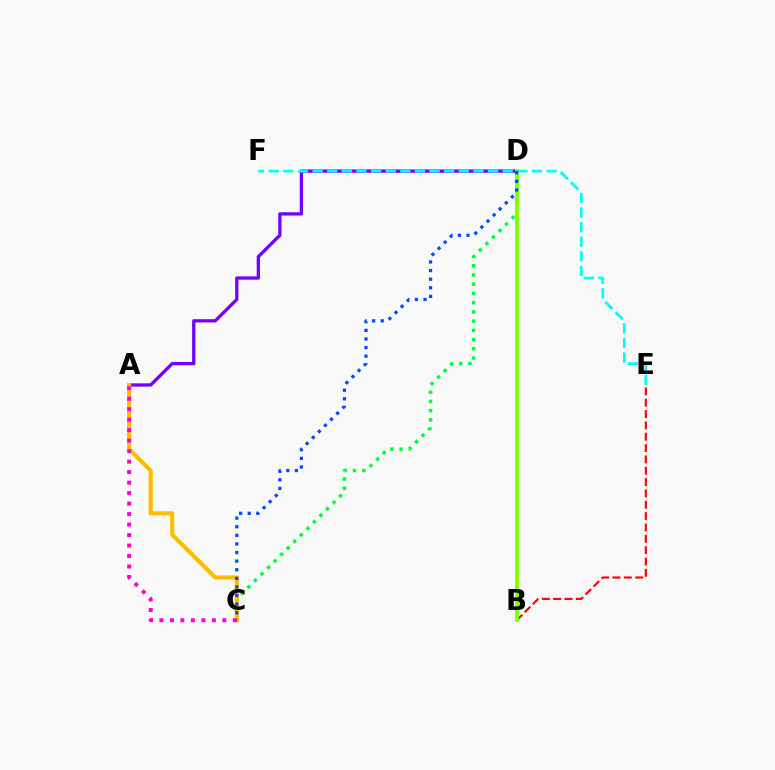{('A', 'D'): [{'color': '#7200ff', 'line_style': 'solid', 'thickness': 2.36}], ('C', 'D'): [{'color': '#00ff39', 'line_style': 'dotted', 'thickness': 2.51}, {'color': '#004bff', 'line_style': 'dotted', 'thickness': 2.34}], ('B', 'E'): [{'color': '#ff0000', 'line_style': 'dashed', 'thickness': 1.54}], ('B', 'D'): [{'color': '#84ff00', 'line_style': 'solid', 'thickness': 2.76}], ('A', 'C'): [{'color': '#ffbd00', 'line_style': 'solid', 'thickness': 2.97}, {'color': '#ff00cf', 'line_style': 'dotted', 'thickness': 2.85}], ('E', 'F'): [{'color': '#00fff6', 'line_style': 'dashed', 'thickness': 1.99}]}